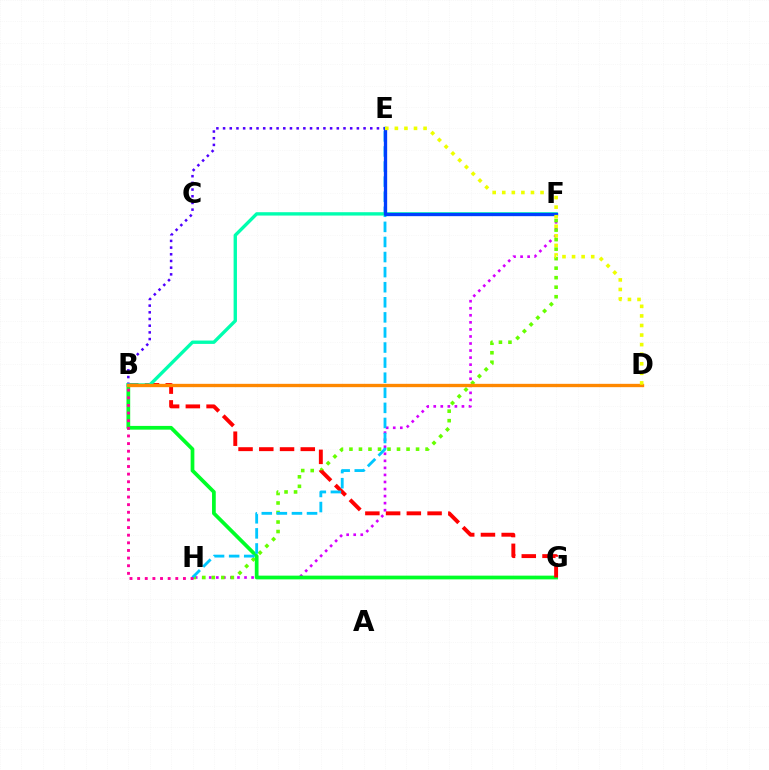{('F', 'H'): [{'color': '#d600ff', 'line_style': 'dotted', 'thickness': 1.92}, {'color': '#66ff00', 'line_style': 'dotted', 'thickness': 2.59}], ('B', 'G'): [{'color': '#00ff27', 'line_style': 'solid', 'thickness': 2.68}, {'color': '#ff0000', 'line_style': 'dashed', 'thickness': 2.82}], ('B', 'E'): [{'color': '#4f00ff', 'line_style': 'dotted', 'thickness': 1.82}], ('E', 'H'): [{'color': '#00c7ff', 'line_style': 'dashed', 'thickness': 2.05}], ('B', 'F'): [{'color': '#00ffaf', 'line_style': 'solid', 'thickness': 2.42}], ('B', 'H'): [{'color': '#ff00a0', 'line_style': 'dotted', 'thickness': 2.07}], ('B', 'D'): [{'color': '#ff8800', 'line_style': 'solid', 'thickness': 2.4}], ('E', 'F'): [{'color': '#003fff', 'line_style': 'solid', 'thickness': 2.39}], ('D', 'E'): [{'color': '#eeff00', 'line_style': 'dotted', 'thickness': 2.6}]}